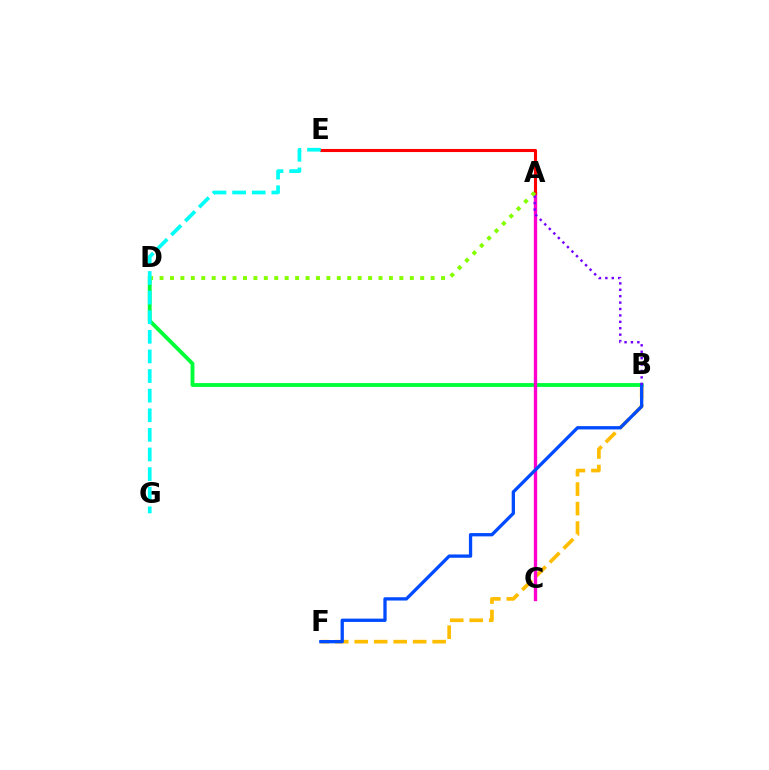{('B', 'F'): [{'color': '#ffbd00', 'line_style': 'dashed', 'thickness': 2.65}, {'color': '#004bff', 'line_style': 'solid', 'thickness': 2.37}], ('B', 'D'): [{'color': '#00ff39', 'line_style': 'solid', 'thickness': 2.77}], ('A', 'C'): [{'color': '#ff00cf', 'line_style': 'solid', 'thickness': 2.4}], ('A', 'E'): [{'color': '#ff0000', 'line_style': 'solid', 'thickness': 2.23}], ('A', 'B'): [{'color': '#7200ff', 'line_style': 'dotted', 'thickness': 1.74}], ('A', 'D'): [{'color': '#84ff00', 'line_style': 'dotted', 'thickness': 2.83}], ('E', 'G'): [{'color': '#00fff6', 'line_style': 'dashed', 'thickness': 2.66}]}